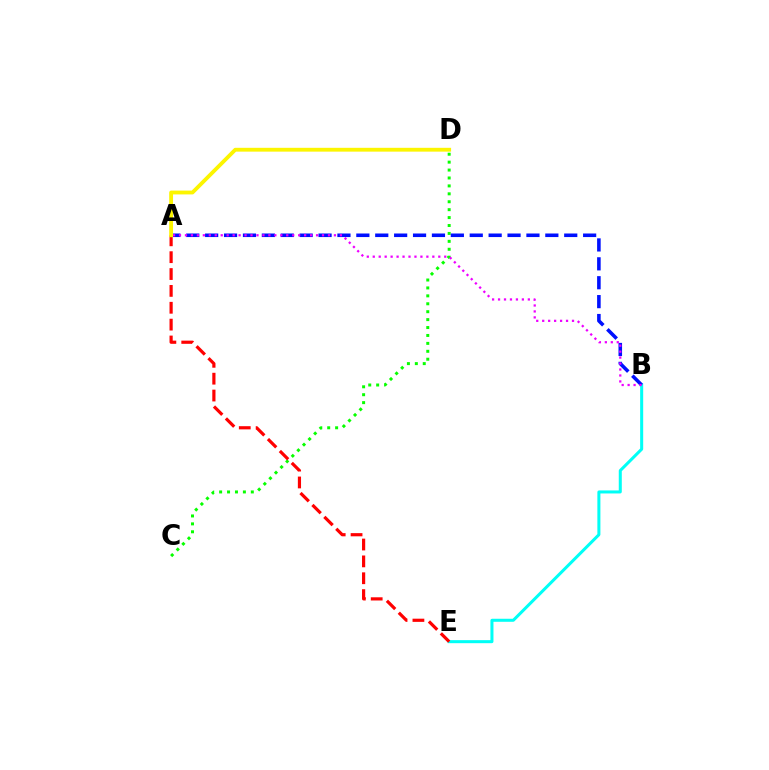{('B', 'E'): [{'color': '#00fff6', 'line_style': 'solid', 'thickness': 2.18}], ('C', 'D'): [{'color': '#08ff00', 'line_style': 'dotted', 'thickness': 2.15}], ('A', 'B'): [{'color': '#0010ff', 'line_style': 'dashed', 'thickness': 2.57}, {'color': '#ee00ff', 'line_style': 'dotted', 'thickness': 1.62}], ('A', 'E'): [{'color': '#ff0000', 'line_style': 'dashed', 'thickness': 2.29}], ('A', 'D'): [{'color': '#fcf500', 'line_style': 'solid', 'thickness': 2.76}]}